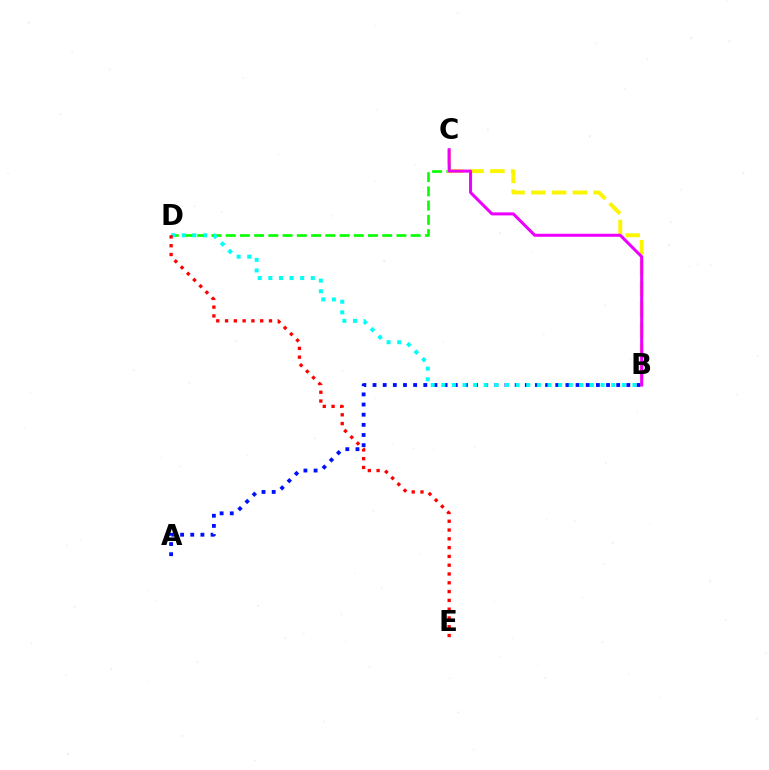{('A', 'B'): [{'color': '#0010ff', 'line_style': 'dotted', 'thickness': 2.76}], ('C', 'D'): [{'color': '#08ff00', 'line_style': 'dashed', 'thickness': 1.93}], ('B', 'C'): [{'color': '#fcf500', 'line_style': 'dashed', 'thickness': 2.82}, {'color': '#ee00ff', 'line_style': 'solid', 'thickness': 2.18}], ('B', 'D'): [{'color': '#00fff6', 'line_style': 'dotted', 'thickness': 2.89}], ('D', 'E'): [{'color': '#ff0000', 'line_style': 'dotted', 'thickness': 2.39}]}